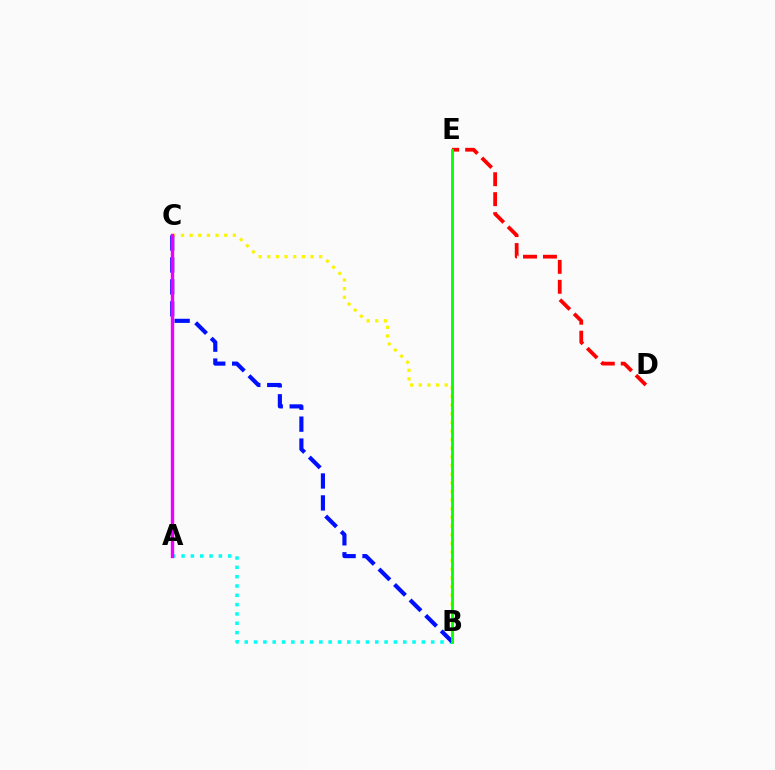{('B', 'C'): [{'color': '#fcf500', 'line_style': 'dotted', 'thickness': 2.35}, {'color': '#0010ff', 'line_style': 'dashed', 'thickness': 2.98}], ('A', 'B'): [{'color': '#00fff6', 'line_style': 'dotted', 'thickness': 2.53}], ('D', 'E'): [{'color': '#ff0000', 'line_style': 'dashed', 'thickness': 2.71}], ('A', 'C'): [{'color': '#ee00ff', 'line_style': 'solid', 'thickness': 2.43}], ('B', 'E'): [{'color': '#08ff00', 'line_style': 'solid', 'thickness': 2.04}]}